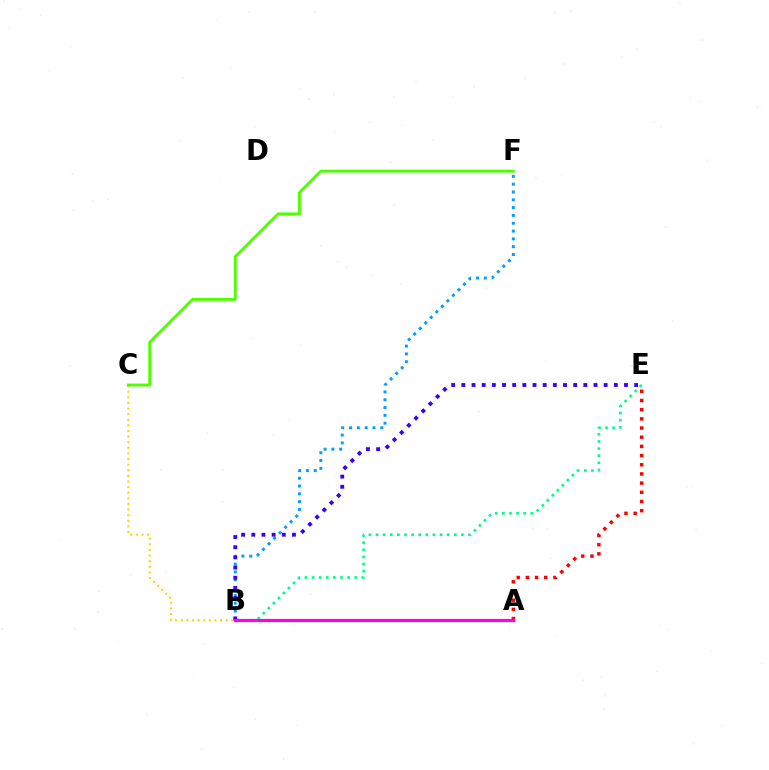{('B', 'C'): [{'color': '#ffd500', 'line_style': 'dotted', 'thickness': 1.53}], ('B', 'F'): [{'color': '#009eff', 'line_style': 'dotted', 'thickness': 2.12}], ('A', 'E'): [{'color': '#ff0000', 'line_style': 'dotted', 'thickness': 2.49}], ('B', 'E'): [{'color': '#3700ff', 'line_style': 'dotted', 'thickness': 2.76}, {'color': '#00ff86', 'line_style': 'dotted', 'thickness': 1.93}], ('C', 'F'): [{'color': '#4fff00', 'line_style': 'solid', 'thickness': 2.06}], ('A', 'B'): [{'color': '#ff00ed', 'line_style': 'solid', 'thickness': 2.3}]}